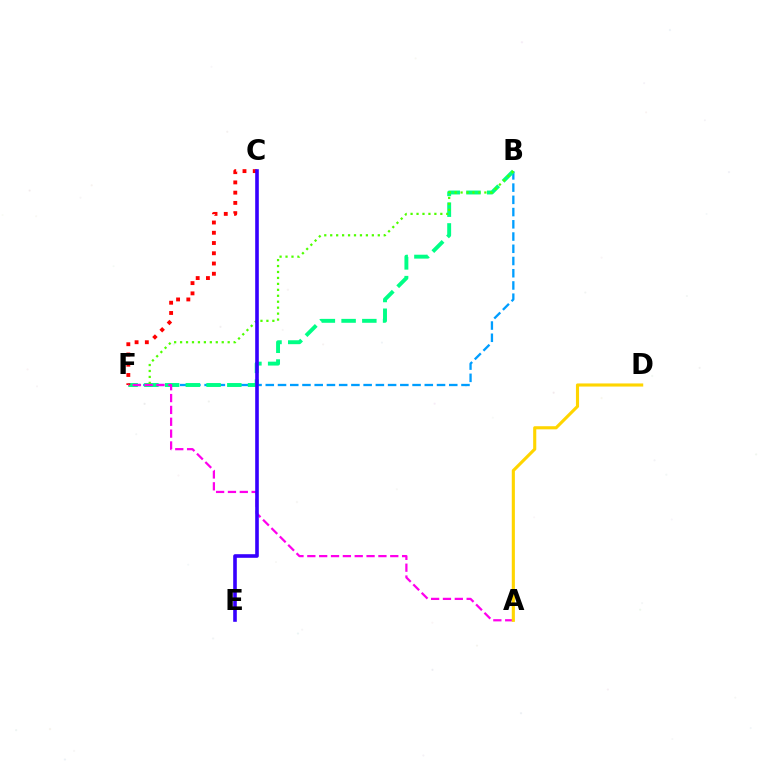{('B', 'F'): [{'color': '#009eff', 'line_style': 'dashed', 'thickness': 1.66}, {'color': '#00ff86', 'line_style': 'dashed', 'thickness': 2.82}, {'color': '#4fff00', 'line_style': 'dotted', 'thickness': 1.62}], ('C', 'F'): [{'color': '#ff0000', 'line_style': 'dotted', 'thickness': 2.78}], ('A', 'F'): [{'color': '#ff00ed', 'line_style': 'dashed', 'thickness': 1.61}], ('A', 'D'): [{'color': '#ffd500', 'line_style': 'solid', 'thickness': 2.24}], ('C', 'E'): [{'color': '#3700ff', 'line_style': 'solid', 'thickness': 2.6}]}